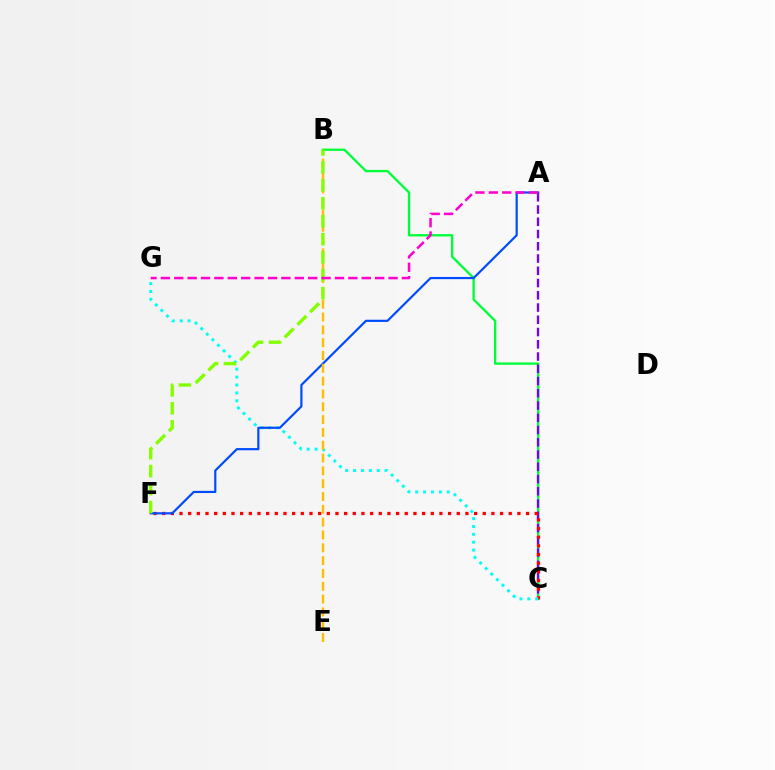{('B', 'C'): [{'color': '#00ff39', 'line_style': 'solid', 'thickness': 1.69}], ('A', 'C'): [{'color': '#7200ff', 'line_style': 'dashed', 'thickness': 1.66}], ('C', 'F'): [{'color': '#ff0000', 'line_style': 'dotted', 'thickness': 2.35}], ('C', 'G'): [{'color': '#00fff6', 'line_style': 'dotted', 'thickness': 2.14}], ('A', 'F'): [{'color': '#004bff', 'line_style': 'solid', 'thickness': 1.58}], ('B', 'E'): [{'color': '#ffbd00', 'line_style': 'dashed', 'thickness': 1.74}], ('B', 'F'): [{'color': '#84ff00', 'line_style': 'dashed', 'thickness': 2.44}], ('A', 'G'): [{'color': '#ff00cf', 'line_style': 'dashed', 'thickness': 1.82}]}